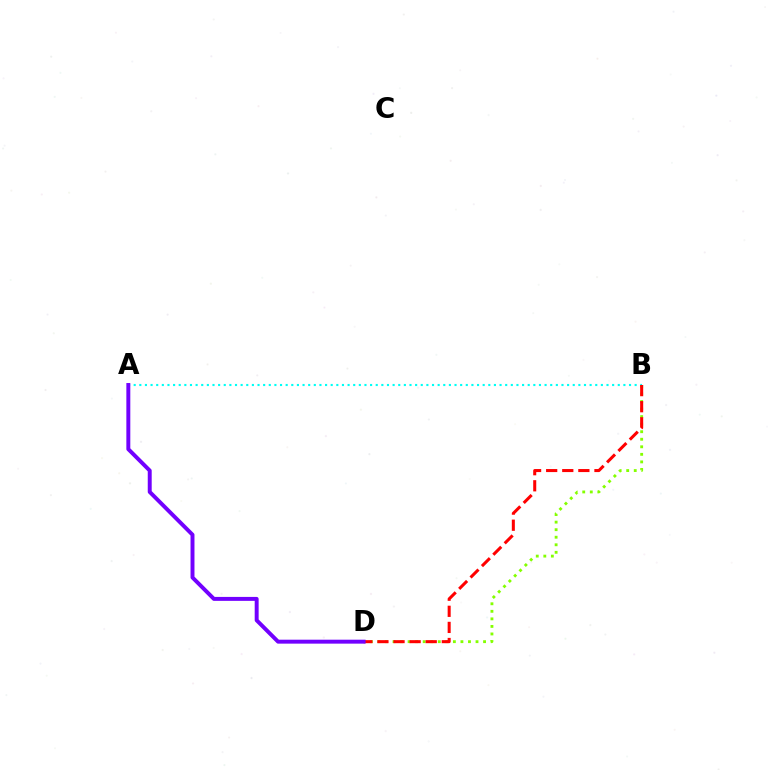{('A', 'B'): [{'color': '#00fff6', 'line_style': 'dotted', 'thickness': 1.53}], ('B', 'D'): [{'color': '#84ff00', 'line_style': 'dotted', 'thickness': 2.05}, {'color': '#ff0000', 'line_style': 'dashed', 'thickness': 2.19}], ('A', 'D'): [{'color': '#7200ff', 'line_style': 'solid', 'thickness': 2.84}]}